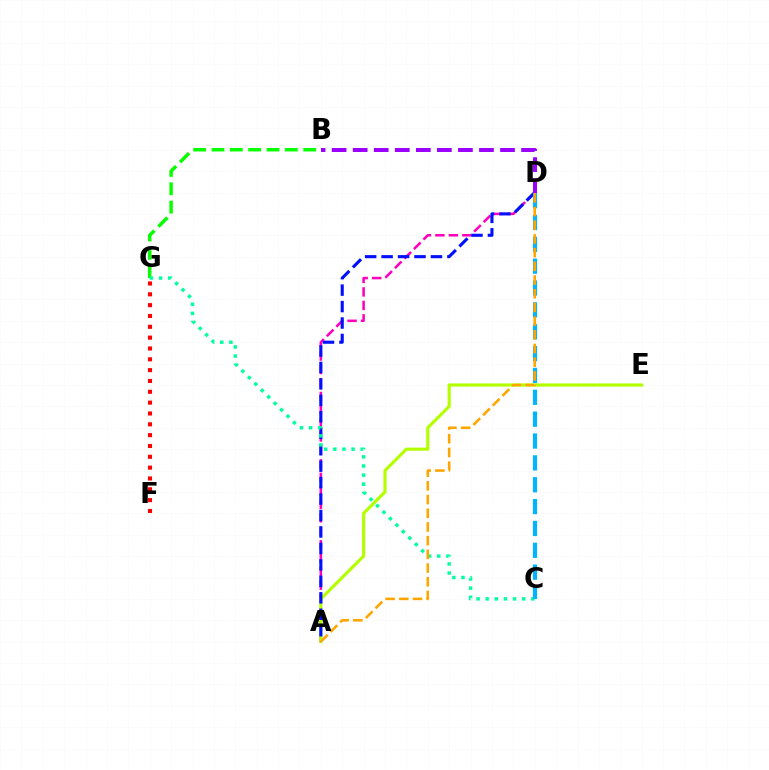{('A', 'D'): [{'color': '#ff00bd', 'line_style': 'dashed', 'thickness': 1.83}, {'color': '#0010ff', 'line_style': 'dashed', 'thickness': 2.24}, {'color': '#ffa500', 'line_style': 'dashed', 'thickness': 1.86}], ('A', 'E'): [{'color': '#b3ff00', 'line_style': 'solid', 'thickness': 2.26}], ('B', 'G'): [{'color': '#08ff00', 'line_style': 'dashed', 'thickness': 2.49}], ('C', 'G'): [{'color': '#00ff9d', 'line_style': 'dotted', 'thickness': 2.48}], ('C', 'D'): [{'color': '#00b5ff', 'line_style': 'dashed', 'thickness': 2.97}], ('B', 'D'): [{'color': '#9b00ff', 'line_style': 'dashed', 'thickness': 2.86}], ('F', 'G'): [{'color': '#ff0000', 'line_style': 'dotted', 'thickness': 2.94}]}